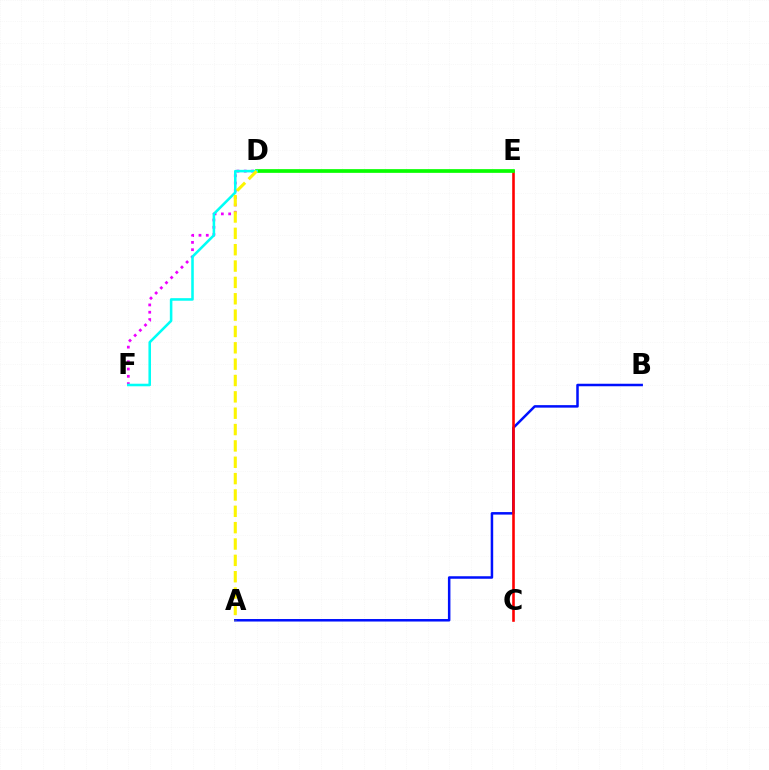{('D', 'F'): [{'color': '#ee00ff', 'line_style': 'dotted', 'thickness': 1.98}, {'color': '#00fff6', 'line_style': 'solid', 'thickness': 1.84}], ('A', 'B'): [{'color': '#0010ff', 'line_style': 'solid', 'thickness': 1.8}], ('C', 'E'): [{'color': '#ff0000', 'line_style': 'solid', 'thickness': 1.88}], ('D', 'E'): [{'color': '#08ff00', 'line_style': 'solid', 'thickness': 2.67}], ('A', 'D'): [{'color': '#fcf500', 'line_style': 'dashed', 'thickness': 2.22}]}